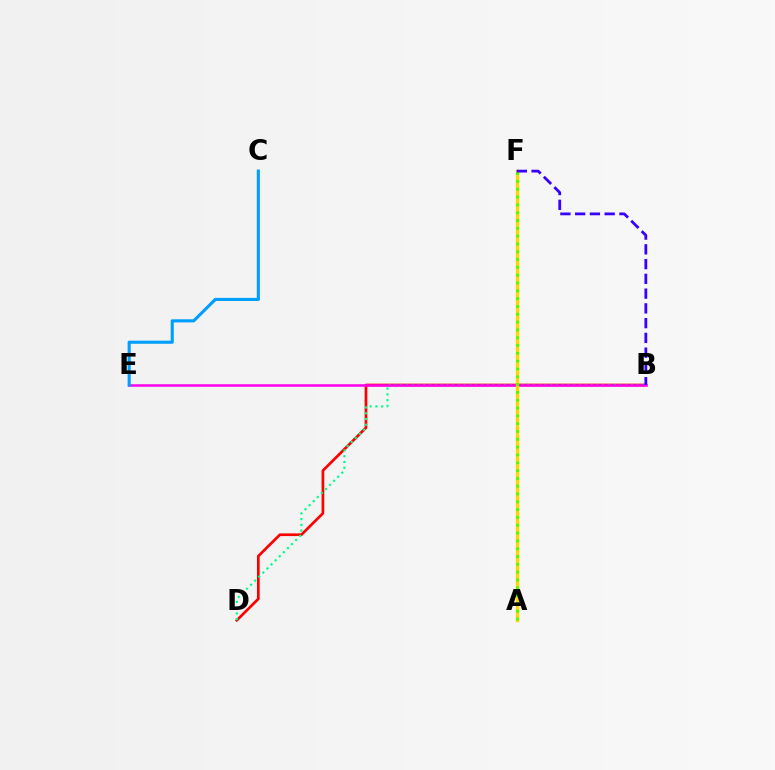{('B', 'D'): [{'color': '#ff0000', 'line_style': 'solid', 'thickness': 1.94}, {'color': '#00ff86', 'line_style': 'dotted', 'thickness': 1.57}], ('B', 'E'): [{'color': '#ff00ed', 'line_style': 'solid', 'thickness': 1.82}], ('A', 'F'): [{'color': '#ffd500', 'line_style': 'solid', 'thickness': 2.42}, {'color': '#4fff00', 'line_style': 'dotted', 'thickness': 2.12}], ('B', 'F'): [{'color': '#3700ff', 'line_style': 'dashed', 'thickness': 2.01}], ('C', 'E'): [{'color': '#009eff', 'line_style': 'solid', 'thickness': 2.24}]}